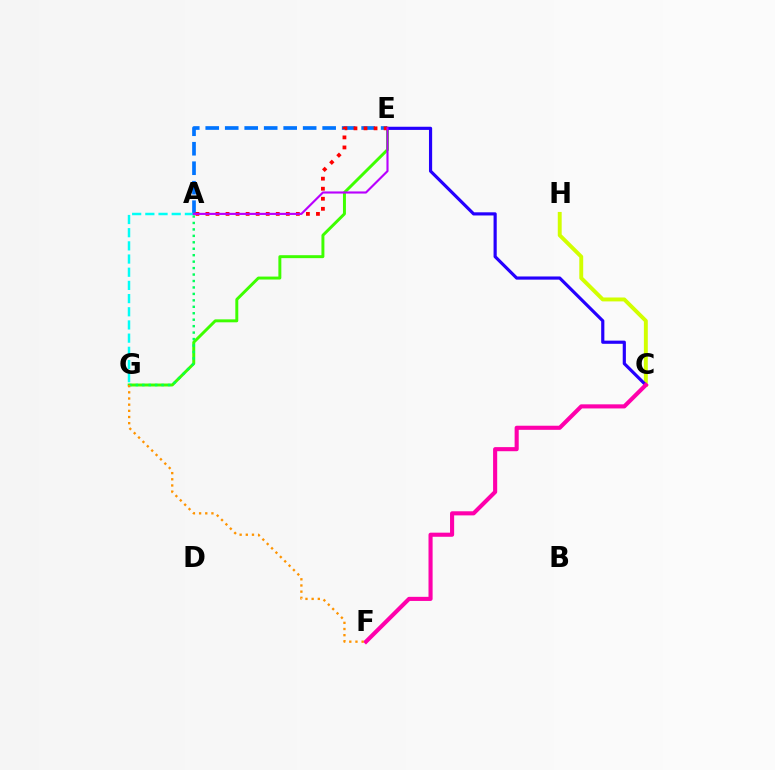{('C', 'H'): [{'color': '#d1ff00', 'line_style': 'solid', 'thickness': 2.81}], ('A', 'E'): [{'color': '#0074ff', 'line_style': 'dashed', 'thickness': 2.65}, {'color': '#ff0000', 'line_style': 'dotted', 'thickness': 2.73}, {'color': '#b900ff', 'line_style': 'solid', 'thickness': 1.53}], ('E', 'G'): [{'color': '#3dff00', 'line_style': 'solid', 'thickness': 2.13}], ('A', 'G'): [{'color': '#00ff5c', 'line_style': 'dotted', 'thickness': 1.75}, {'color': '#00fff6', 'line_style': 'dashed', 'thickness': 1.79}], ('C', 'E'): [{'color': '#2500ff', 'line_style': 'solid', 'thickness': 2.28}], ('C', 'F'): [{'color': '#ff00ac', 'line_style': 'solid', 'thickness': 2.95}], ('F', 'G'): [{'color': '#ff9400', 'line_style': 'dotted', 'thickness': 1.68}]}